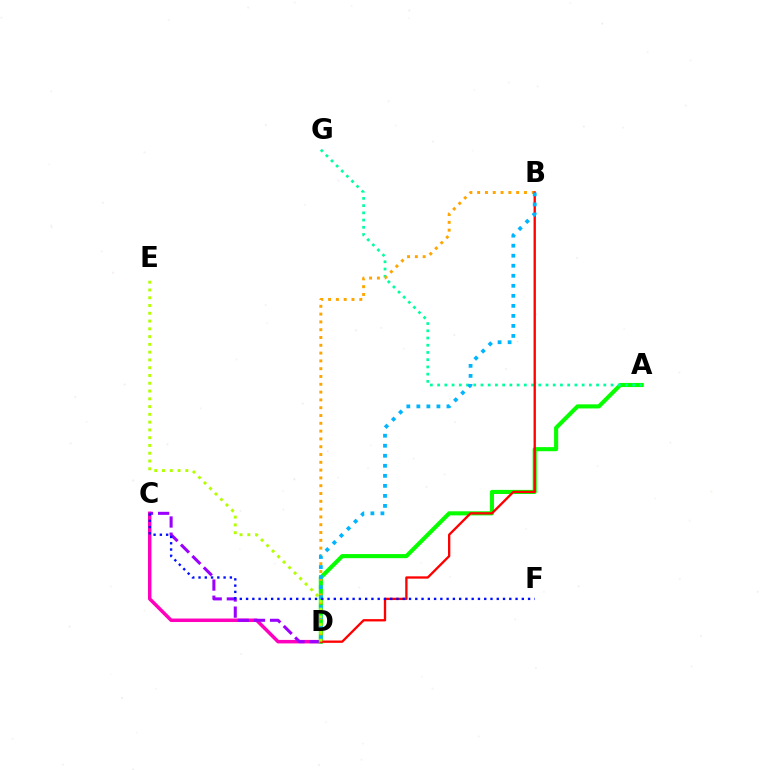{('C', 'D'): [{'color': '#ff00bd', 'line_style': 'solid', 'thickness': 2.52}, {'color': '#9b00ff', 'line_style': 'dashed', 'thickness': 2.19}], ('A', 'D'): [{'color': '#08ff00', 'line_style': 'solid', 'thickness': 2.95}], ('A', 'G'): [{'color': '#00ff9d', 'line_style': 'dotted', 'thickness': 1.96}], ('B', 'D'): [{'color': '#ffa500', 'line_style': 'dotted', 'thickness': 2.12}, {'color': '#ff0000', 'line_style': 'solid', 'thickness': 1.67}, {'color': '#00b5ff', 'line_style': 'dotted', 'thickness': 2.72}], ('D', 'E'): [{'color': '#b3ff00', 'line_style': 'dotted', 'thickness': 2.11}], ('C', 'F'): [{'color': '#0010ff', 'line_style': 'dotted', 'thickness': 1.7}]}